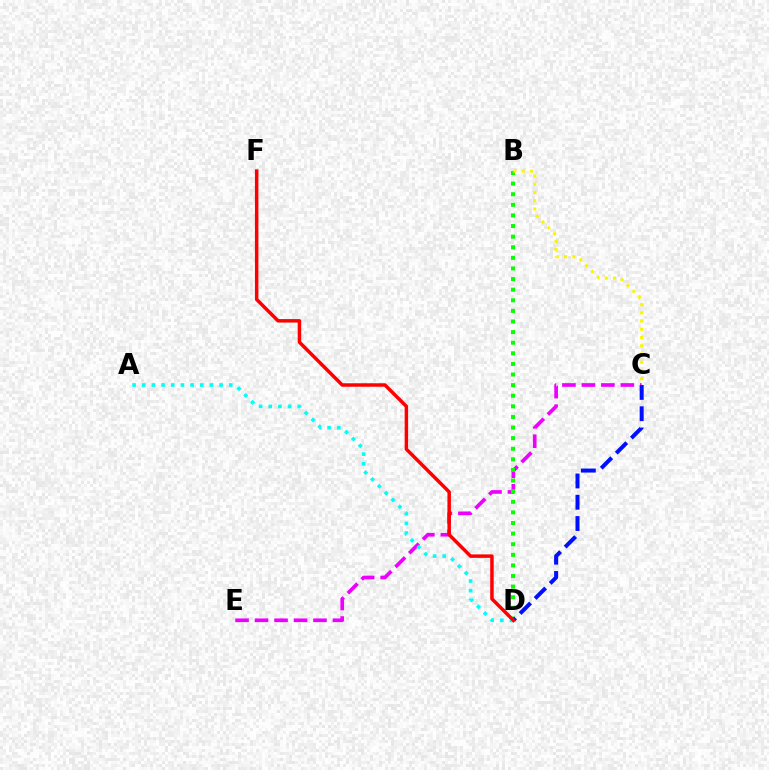{('C', 'E'): [{'color': '#ee00ff', 'line_style': 'dashed', 'thickness': 2.65}], ('B', 'D'): [{'color': '#08ff00', 'line_style': 'dotted', 'thickness': 2.88}], ('B', 'C'): [{'color': '#fcf500', 'line_style': 'dotted', 'thickness': 2.24}], ('C', 'D'): [{'color': '#0010ff', 'line_style': 'dashed', 'thickness': 2.89}], ('A', 'D'): [{'color': '#00fff6', 'line_style': 'dotted', 'thickness': 2.63}], ('D', 'F'): [{'color': '#ff0000', 'line_style': 'solid', 'thickness': 2.51}]}